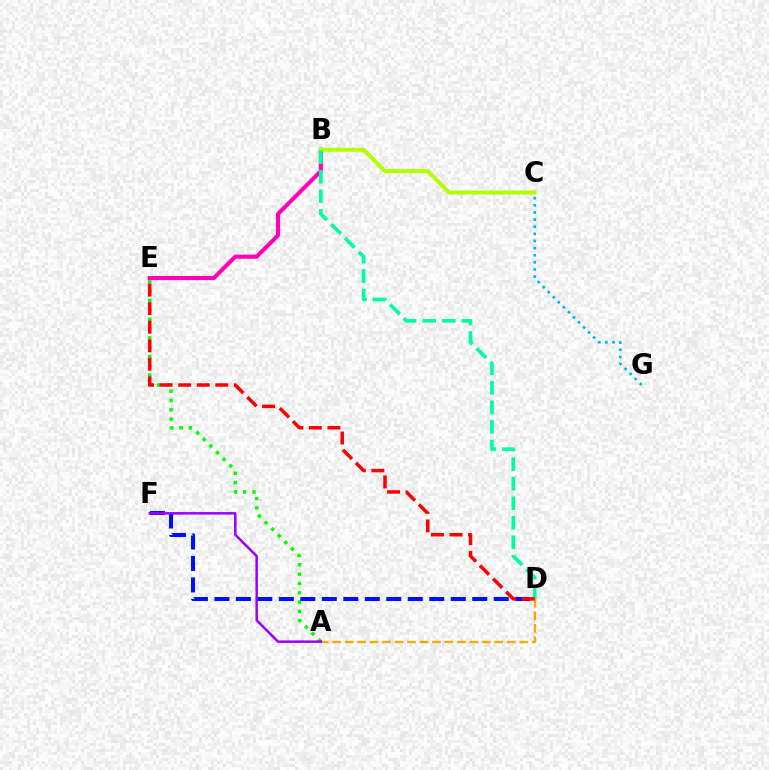{('A', 'E'): [{'color': '#08ff00', 'line_style': 'dotted', 'thickness': 2.53}], ('B', 'E'): [{'color': '#ff00bd', 'line_style': 'solid', 'thickness': 2.95}], ('D', 'F'): [{'color': '#0010ff', 'line_style': 'dashed', 'thickness': 2.92}], ('B', 'C'): [{'color': '#b3ff00', 'line_style': 'solid', 'thickness': 2.88}], ('A', 'D'): [{'color': '#ffa500', 'line_style': 'dashed', 'thickness': 1.69}], ('B', 'D'): [{'color': '#00ff9d', 'line_style': 'dashed', 'thickness': 2.65}], ('A', 'F'): [{'color': '#9b00ff', 'line_style': 'solid', 'thickness': 1.81}], ('D', 'E'): [{'color': '#ff0000', 'line_style': 'dashed', 'thickness': 2.52}], ('C', 'G'): [{'color': '#00b5ff', 'line_style': 'dotted', 'thickness': 1.94}]}